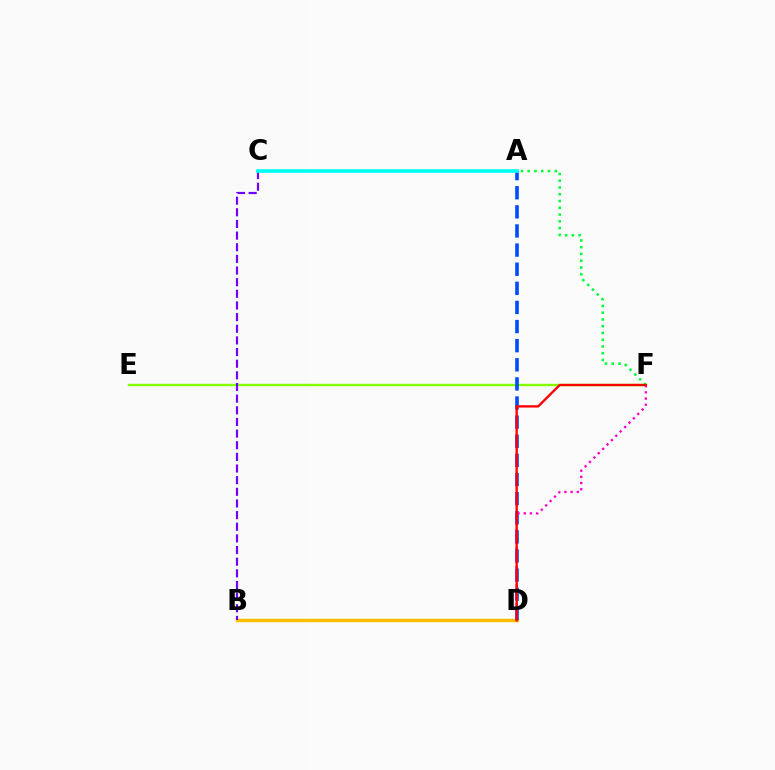{('E', 'F'): [{'color': '#84ff00', 'line_style': 'solid', 'thickness': 1.72}], ('A', 'F'): [{'color': '#00ff39', 'line_style': 'dotted', 'thickness': 1.84}], ('B', 'D'): [{'color': '#ffbd00', 'line_style': 'solid', 'thickness': 2.48}], ('A', 'D'): [{'color': '#004bff', 'line_style': 'dashed', 'thickness': 2.6}], ('D', 'F'): [{'color': '#ff00cf', 'line_style': 'dotted', 'thickness': 1.68}, {'color': '#ff0000', 'line_style': 'solid', 'thickness': 1.69}], ('B', 'C'): [{'color': '#7200ff', 'line_style': 'dashed', 'thickness': 1.58}], ('A', 'C'): [{'color': '#00fff6', 'line_style': 'solid', 'thickness': 2.64}]}